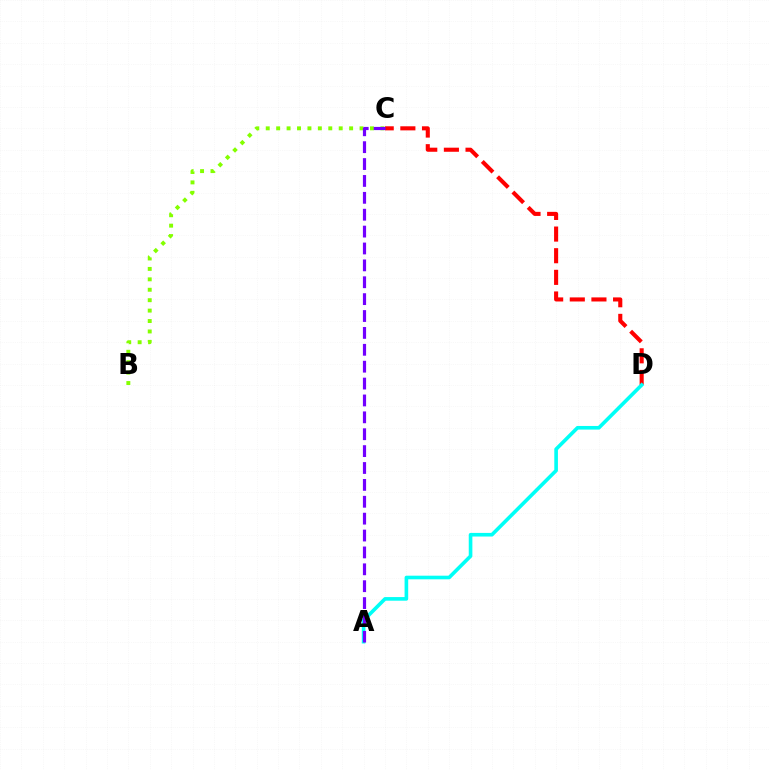{('C', 'D'): [{'color': '#ff0000', 'line_style': 'dashed', 'thickness': 2.94}], ('B', 'C'): [{'color': '#84ff00', 'line_style': 'dotted', 'thickness': 2.83}], ('A', 'D'): [{'color': '#00fff6', 'line_style': 'solid', 'thickness': 2.61}], ('A', 'C'): [{'color': '#7200ff', 'line_style': 'dashed', 'thickness': 2.29}]}